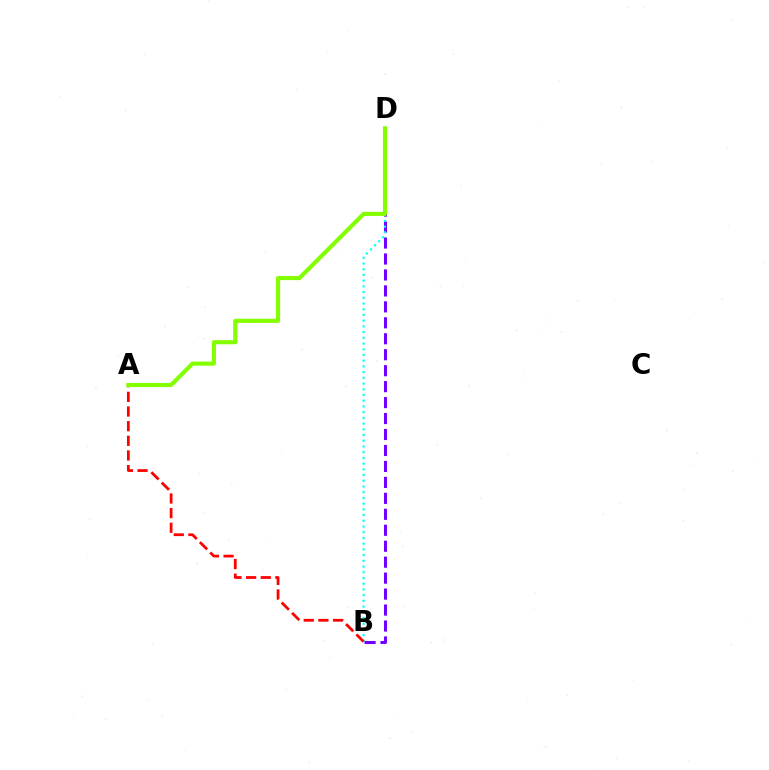{('B', 'D'): [{'color': '#7200ff', 'line_style': 'dashed', 'thickness': 2.17}, {'color': '#00fff6', 'line_style': 'dotted', 'thickness': 1.55}], ('A', 'B'): [{'color': '#ff0000', 'line_style': 'dashed', 'thickness': 1.99}], ('A', 'D'): [{'color': '#84ff00', 'line_style': 'solid', 'thickness': 2.97}]}